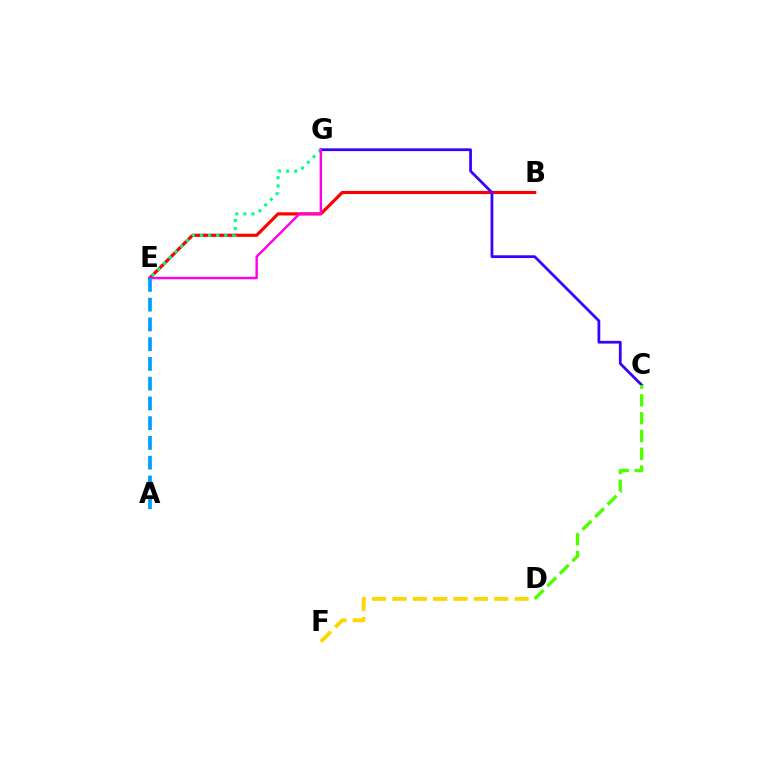{('B', 'E'): [{'color': '#ff0000', 'line_style': 'solid', 'thickness': 2.28}], ('C', 'G'): [{'color': '#3700ff', 'line_style': 'solid', 'thickness': 1.98}], ('D', 'F'): [{'color': '#ffd500', 'line_style': 'dashed', 'thickness': 2.77}], ('C', 'D'): [{'color': '#4fff00', 'line_style': 'dashed', 'thickness': 2.42}], ('E', 'G'): [{'color': '#00ff86', 'line_style': 'dotted', 'thickness': 2.2}, {'color': '#ff00ed', 'line_style': 'solid', 'thickness': 1.74}], ('A', 'E'): [{'color': '#009eff', 'line_style': 'dashed', 'thickness': 2.68}]}